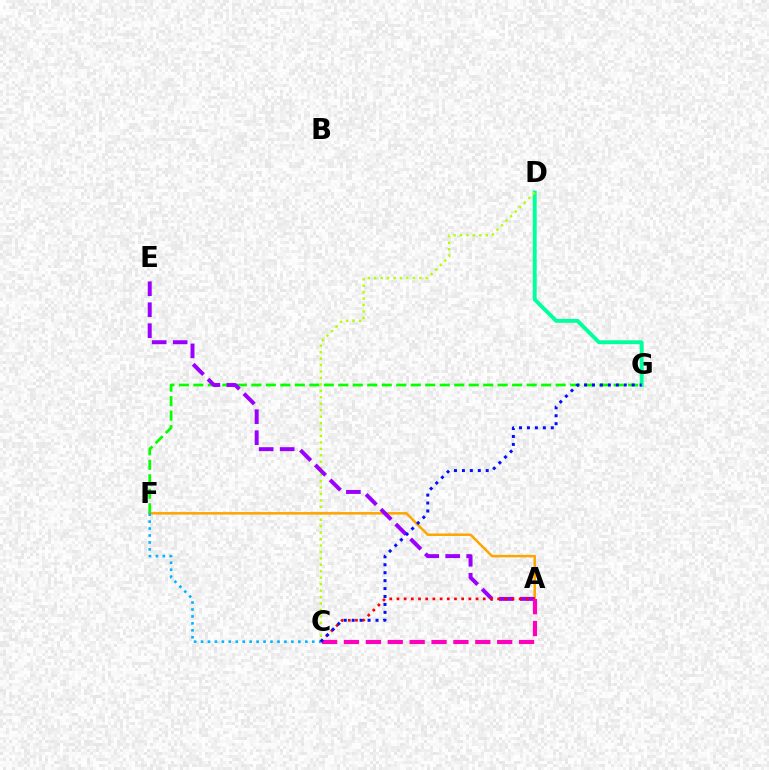{('D', 'G'): [{'color': '#00ff9d', 'line_style': 'solid', 'thickness': 2.81}], ('C', 'D'): [{'color': '#b3ff00', 'line_style': 'dotted', 'thickness': 1.75}], ('A', 'F'): [{'color': '#ffa500', 'line_style': 'solid', 'thickness': 1.8}], ('F', 'G'): [{'color': '#08ff00', 'line_style': 'dashed', 'thickness': 1.97}], ('A', 'E'): [{'color': '#9b00ff', 'line_style': 'dashed', 'thickness': 2.85}], ('C', 'F'): [{'color': '#00b5ff', 'line_style': 'dotted', 'thickness': 1.89}], ('A', 'C'): [{'color': '#ff0000', 'line_style': 'dotted', 'thickness': 1.95}, {'color': '#ff00bd', 'line_style': 'dashed', 'thickness': 2.97}], ('C', 'G'): [{'color': '#0010ff', 'line_style': 'dotted', 'thickness': 2.16}]}